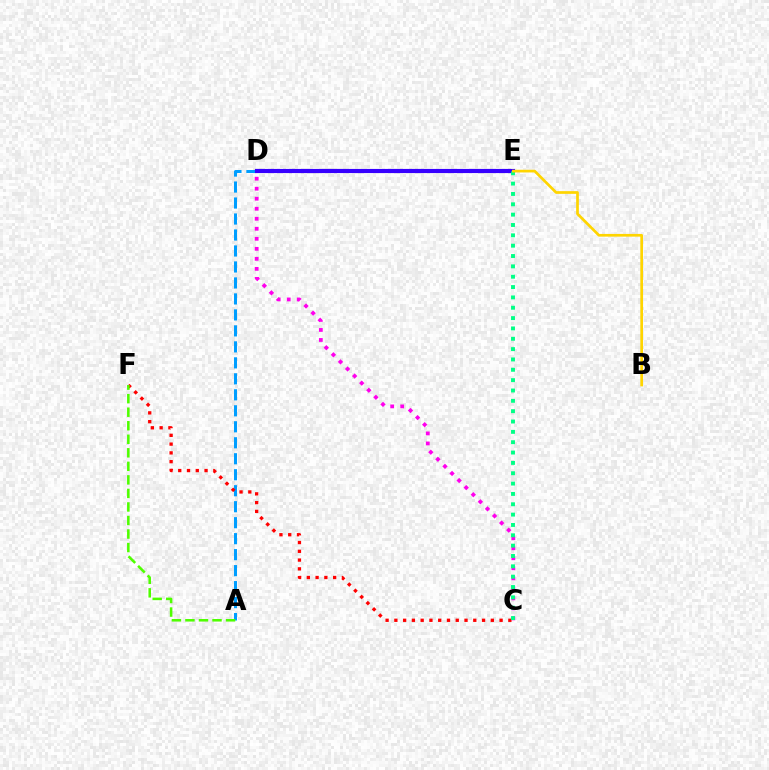{('C', 'D'): [{'color': '#ff00ed', 'line_style': 'dotted', 'thickness': 2.72}], ('A', 'D'): [{'color': '#009eff', 'line_style': 'dashed', 'thickness': 2.17}], ('D', 'E'): [{'color': '#3700ff', 'line_style': 'solid', 'thickness': 2.98}], ('C', 'F'): [{'color': '#ff0000', 'line_style': 'dotted', 'thickness': 2.38}], ('A', 'F'): [{'color': '#4fff00', 'line_style': 'dashed', 'thickness': 1.84}], ('C', 'E'): [{'color': '#00ff86', 'line_style': 'dotted', 'thickness': 2.81}], ('B', 'E'): [{'color': '#ffd500', 'line_style': 'solid', 'thickness': 1.95}]}